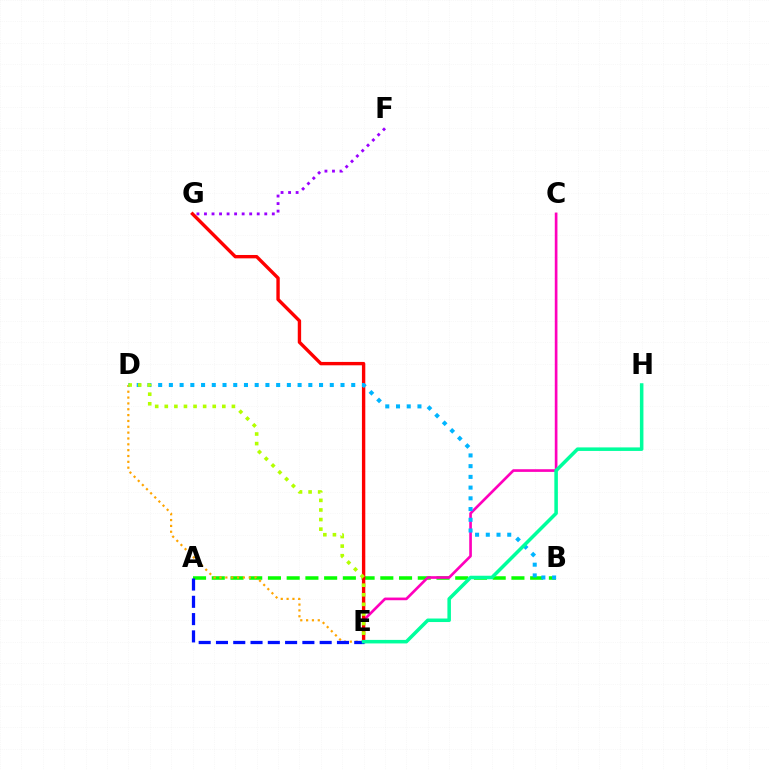{('F', 'G'): [{'color': '#9b00ff', 'line_style': 'dotted', 'thickness': 2.05}], ('A', 'B'): [{'color': '#08ff00', 'line_style': 'dashed', 'thickness': 2.54}], ('D', 'E'): [{'color': '#ffa500', 'line_style': 'dotted', 'thickness': 1.59}, {'color': '#b3ff00', 'line_style': 'dotted', 'thickness': 2.61}], ('C', 'E'): [{'color': '#ff00bd', 'line_style': 'solid', 'thickness': 1.92}], ('E', 'G'): [{'color': '#ff0000', 'line_style': 'solid', 'thickness': 2.43}], ('A', 'E'): [{'color': '#0010ff', 'line_style': 'dashed', 'thickness': 2.35}], ('B', 'D'): [{'color': '#00b5ff', 'line_style': 'dotted', 'thickness': 2.91}], ('E', 'H'): [{'color': '#00ff9d', 'line_style': 'solid', 'thickness': 2.54}]}